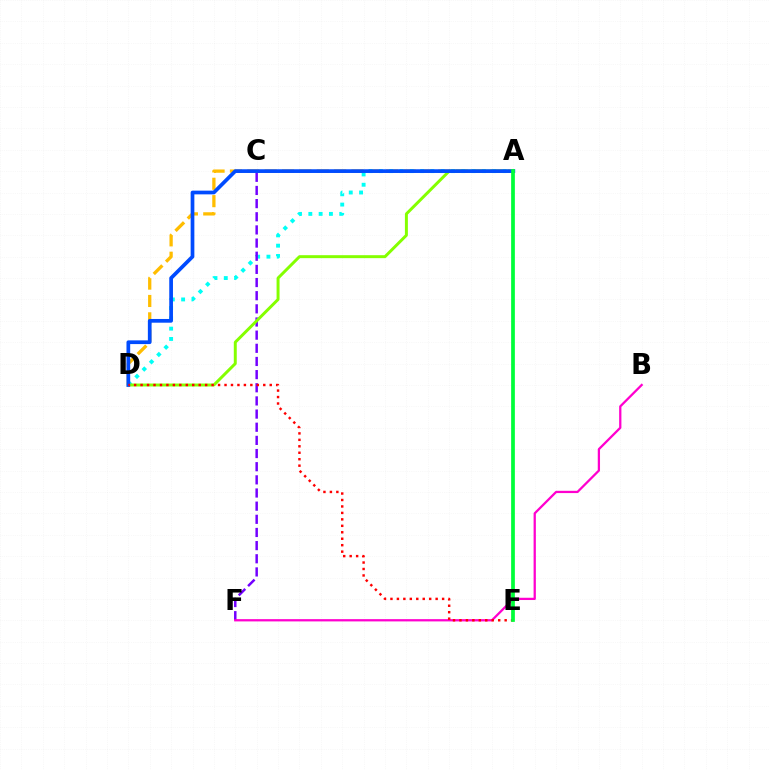{('A', 'D'): [{'color': '#ffbd00', 'line_style': 'dashed', 'thickness': 2.36}, {'color': '#00fff6', 'line_style': 'dotted', 'thickness': 2.8}, {'color': '#84ff00', 'line_style': 'solid', 'thickness': 2.13}, {'color': '#004bff', 'line_style': 'solid', 'thickness': 2.68}], ('C', 'F'): [{'color': '#7200ff', 'line_style': 'dashed', 'thickness': 1.79}], ('B', 'F'): [{'color': '#ff00cf', 'line_style': 'solid', 'thickness': 1.63}], ('D', 'E'): [{'color': '#ff0000', 'line_style': 'dotted', 'thickness': 1.75}], ('A', 'E'): [{'color': '#00ff39', 'line_style': 'solid', 'thickness': 2.68}]}